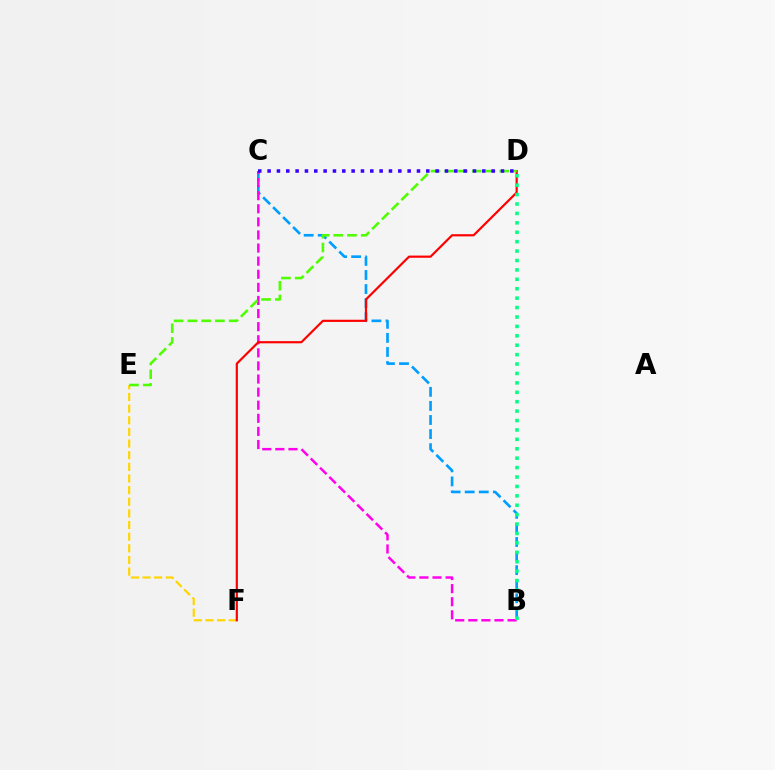{('B', 'C'): [{'color': '#009eff', 'line_style': 'dashed', 'thickness': 1.91}, {'color': '#ff00ed', 'line_style': 'dashed', 'thickness': 1.78}], ('E', 'F'): [{'color': '#ffd500', 'line_style': 'dashed', 'thickness': 1.58}], ('D', 'F'): [{'color': '#ff0000', 'line_style': 'solid', 'thickness': 1.57}], ('D', 'E'): [{'color': '#4fff00', 'line_style': 'dashed', 'thickness': 1.87}], ('C', 'D'): [{'color': '#3700ff', 'line_style': 'dotted', 'thickness': 2.54}], ('B', 'D'): [{'color': '#00ff86', 'line_style': 'dotted', 'thickness': 2.56}]}